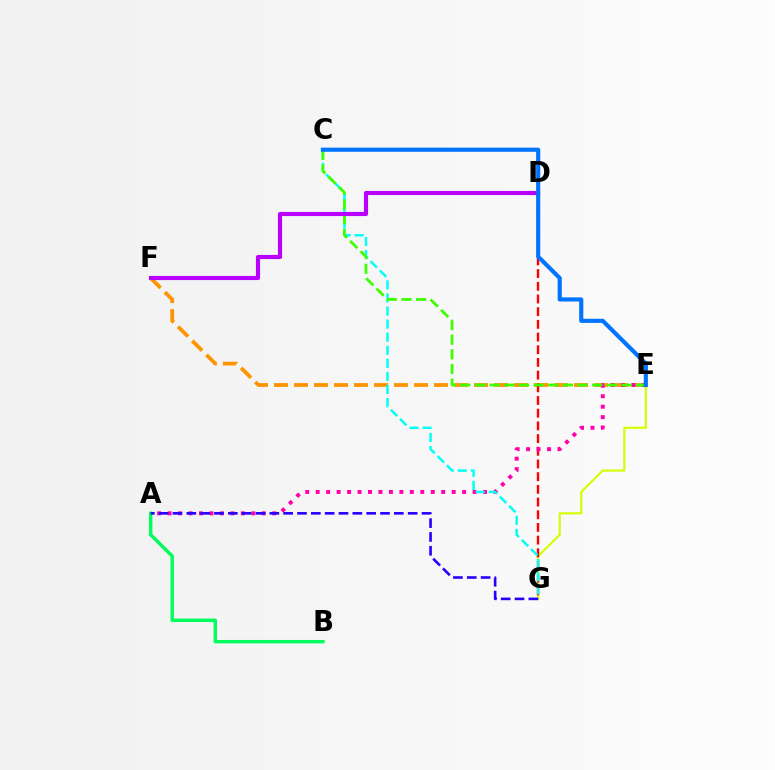{('E', 'F'): [{'color': '#ff9400', 'line_style': 'dashed', 'thickness': 2.72}], ('E', 'G'): [{'color': '#d1ff00', 'line_style': 'solid', 'thickness': 1.53}], ('D', 'G'): [{'color': '#ff0000', 'line_style': 'dashed', 'thickness': 1.72}], ('A', 'E'): [{'color': '#ff00ac', 'line_style': 'dotted', 'thickness': 2.84}], ('C', 'G'): [{'color': '#00fff6', 'line_style': 'dashed', 'thickness': 1.78}], ('C', 'E'): [{'color': '#3dff00', 'line_style': 'dashed', 'thickness': 1.99}, {'color': '#0074ff', 'line_style': 'solid', 'thickness': 2.97}], ('D', 'F'): [{'color': '#b900ff', 'line_style': 'solid', 'thickness': 2.98}], ('A', 'B'): [{'color': '#00ff5c', 'line_style': 'solid', 'thickness': 2.46}], ('A', 'G'): [{'color': '#2500ff', 'line_style': 'dashed', 'thickness': 1.88}]}